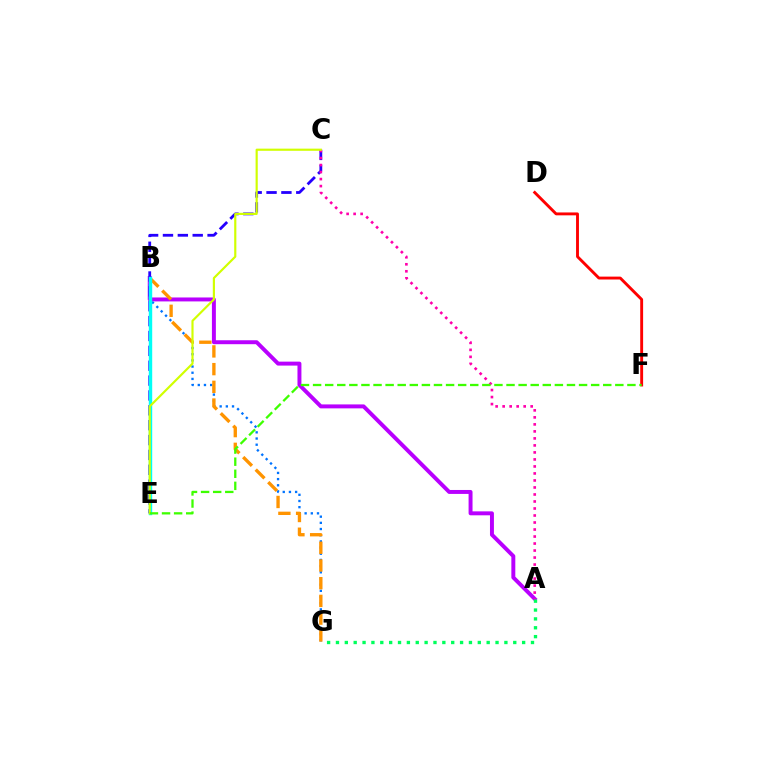{('A', 'B'): [{'color': '#b900ff', 'line_style': 'solid', 'thickness': 2.84}], ('B', 'G'): [{'color': '#0074ff', 'line_style': 'dotted', 'thickness': 1.68}, {'color': '#ff9400', 'line_style': 'dashed', 'thickness': 2.41}], ('D', 'F'): [{'color': '#ff0000', 'line_style': 'solid', 'thickness': 2.08}], ('C', 'E'): [{'color': '#2500ff', 'line_style': 'dashed', 'thickness': 2.02}, {'color': '#d1ff00', 'line_style': 'solid', 'thickness': 1.56}], ('A', 'C'): [{'color': '#ff00ac', 'line_style': 'dotted', 'thickness': 1.9}], ('B', 'E'): [{'color': '#00fff6', 'line_style': 'solid', 'thickness': 2.45}], ('A', 'G'): [{'color': '#00ff5c', 'line_style': 'dotted', 'thickness': 2.41}], ('E', 'F'): [{'color': '#3dff00', 'line_style': 'dashed', 'thickness': 1.64}]}